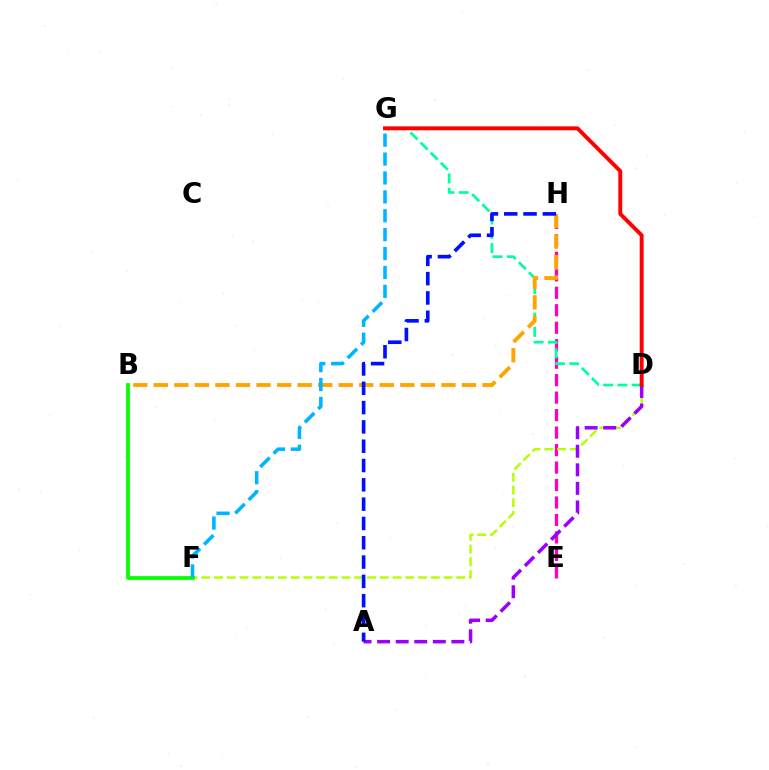{('E', 'H'): [{'color': '#ff00bd', 'line_style': 'dashed', 'thickness': 2.37}], ('D', 'G'): [{'color': '#00ff9d', 'line_style': 'dashed', 'thickness': 1.94}, {'color': '#ff0000', 'line_style': 'solid', 'thickness': 2.82}], ('D', 'F'): [{'color': '#b3ff00', 'line_style': 'dashed', 'thickness': 1.73}], ('B', 'H'): [{'color': '#ffa500', 'line_style': 'dashed', 'thickness': 2.79}], ('A', 'D'): [{'color': '#9b00ff', 'line_style': 'dashed', 'thickness': 2.52}], ('A', 'H'): [{'color': '#0010ff', 'line_style': 'dashed', 'thickness': 2.62}], ('B', 'F'): [{'color': '#08ff00', 'line_style': 'solid', 'thickness': 2.72}], ('F', 'G'): [{'color': '#00b5ff', 'line_style': 'dashed', 'thickness': 2.57}]}